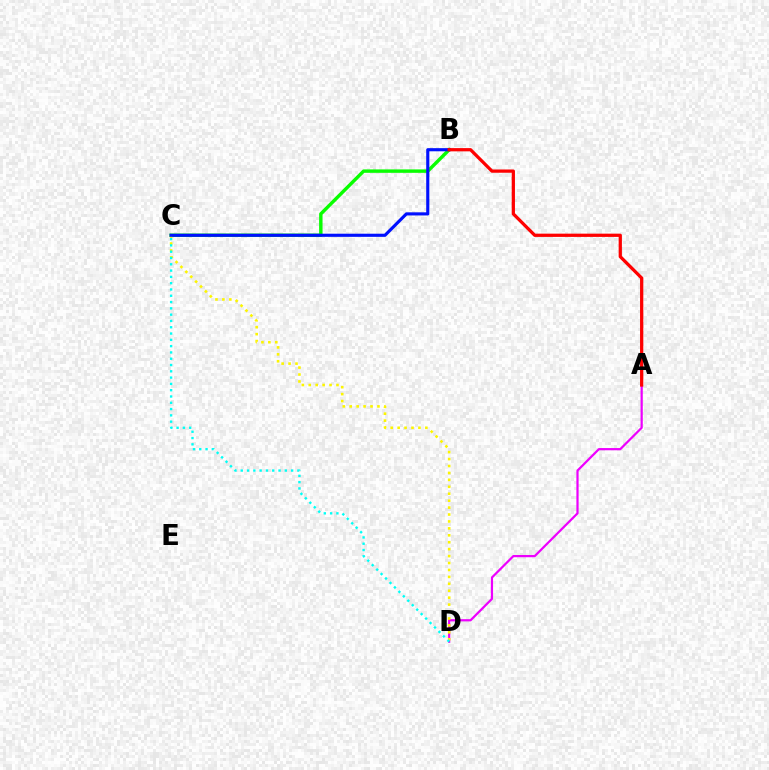{('B', 'C'): [{'color': '#08ff00', 'line_style': 'solid', 'thickness': 2.46}, {'color': '#0010ff', 'line_style': 'solid', 'thickness': 2.25}], ('A', 'D'): [{'color': '#ee00ff', 'line_style': 'solid', 'thickness': 1.6}], ('C', 'D'): [{'color': '#fcf500', 'line_style': 'dotted', 'thickness': 1.88}, {'color': '#00fff6', 'line_style': 'dotted', 'thickness': 1.71}], ('A', 'B'): [{'color': '#ff0000', 'line_style': 'solid', 'thickness': 2.34}]}